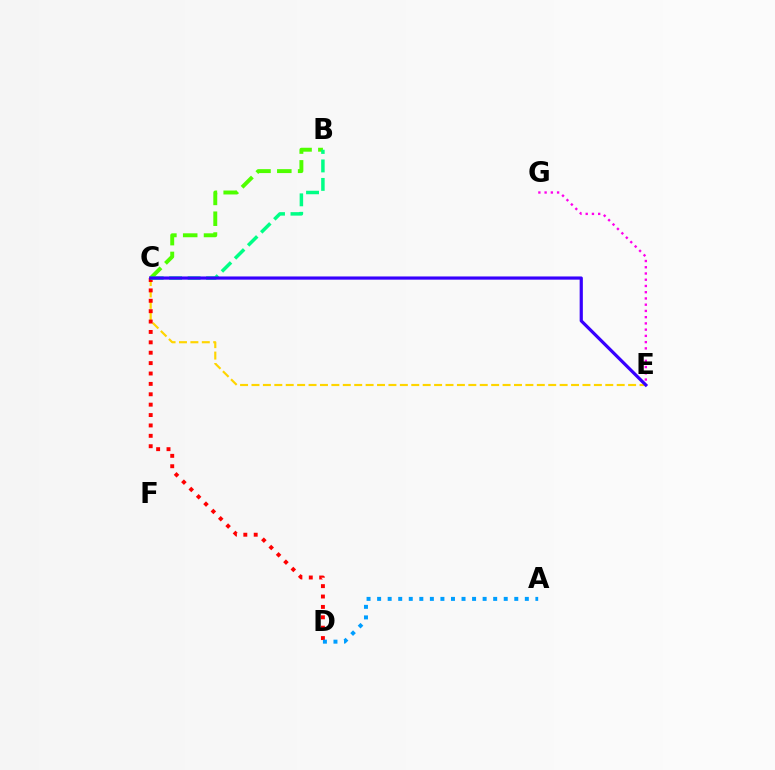{('B', 'C'): [{'color': '#4fff00', 'line_style': 'dashed', 'thickness': 2.83}, {'color': '#00ff86', 'line_style': 'dashed', 'thickness': 2.51}], ('C', 'E'): [{'color': '#ffd500', 'line_style': 'dashed', 'thickness': 1.55}, {'color': '#3700ff', 'line_style': 'solid', 'thickness': 2.3}], ('C', 'D'): [{'color': '#ff0000', 'line_style': 'dotted', 'thickness': 2.82}], ('A', 'D'): [{'color': '#009eff', 'line_style': 'dotted', 'thickness': 2.87}], ('E', 'G'): [{'color': '#ff00ed', 'line_style': 'dotted', 'thickness': 1.7}]}